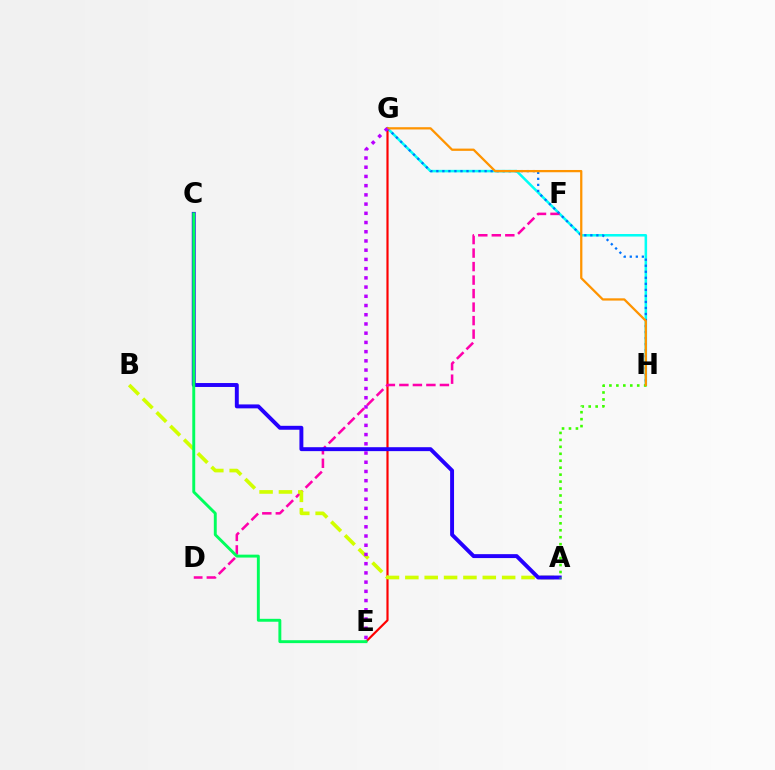{('G', 'H'): [{'color': '#00fff6', 'line_style': 'solid', 'thickness': 1.83}, {'color': '#0074ff', 'line_style': 'dotted', 'thickness': 1.64}, {'color': '#ff9400', 'line_style': 'solid', 'thickness': 1.63}], ('E', 'G'): [{'color': '#ff0000', 'line_style': 'solid', 'thickness': 1.56}, {'color': '#b900ff', 'line_style': 'dotted', 'thickness': 2.51}], ('D', 'F'): [{'color': '#ff00ac', 'line_style': 'dashed', 'thickness': 1.83}], ('A', 'B'): [{'color': '#d1ff00', 'line_style': 'dashed', 'thickness': 2.63}], ('A', 'C'): [{'color': '#2500ff', 'line_style': 'solid', 'thickness': 2.83}], ('A', 'H'): [{'color': '#3dff00', 'line_style': 'dotted', 'thickness': 1.89}], ('C', 'E'): [{'color': '#00ff5c', 'line_style': 'solid', 'thickness': 2.1}]}